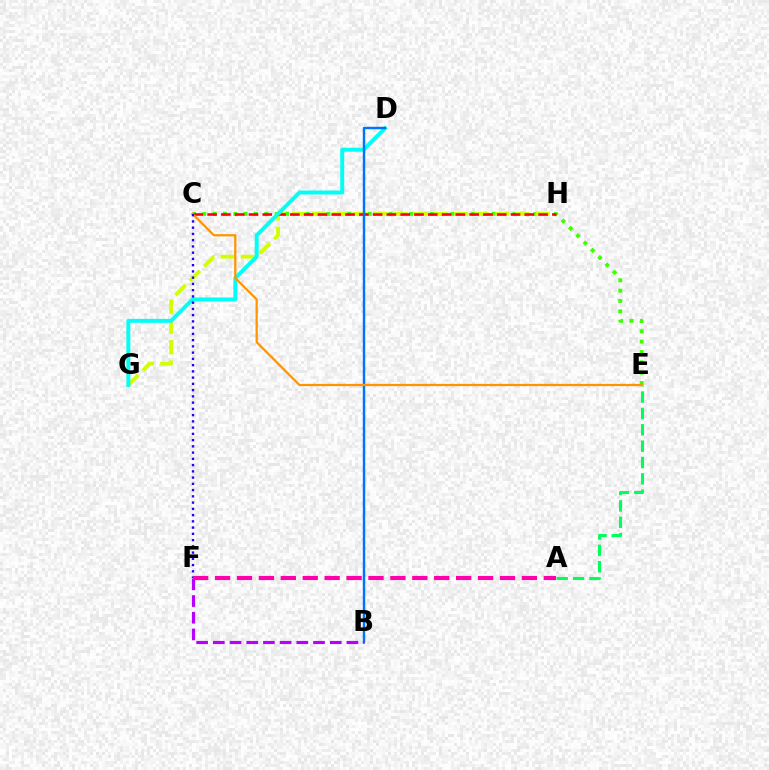{('A', 'E'): [{'color': '#00ff5c', 'line_style': 'dashed', 'thickness': 2.22}], ('C', 'E'): [{'color': '#3dff00', 'line_style': 'dotted', 'thickness': 2.81}, {'color': '#ff9400', 'line_style': 'solid', 'thickness': 1.61}], ('G', 'H'): [{'color': '#d1ff00', 'line_style': 'dashed', 'thickness': 2.76}], ('C', 'H'): [{'color': '#ff0000', 'line_style': 'dashed', 'thickness': 1.87}], ('D', 'G'): [{'color': '#00fff6', 'line_style': 'solid', 'thickness': 2.83}], ('B', 'D'): [{'color': '#0074ff', 'line_style': 'solid', 'thickness': 1.76}], ('B', 'F'): [{'color': '#b900ff', 'line_style': 'dashed', 'thickness': 2.27}], ('C', 'F'): [{'color': '#2500ff', 'line_style': 'dotted', 'thickness': 1.7}], ('A', 'F'): [{'color': '#ff00ac', 'line_style': 'dashed', 'thickness': 2.98}]}